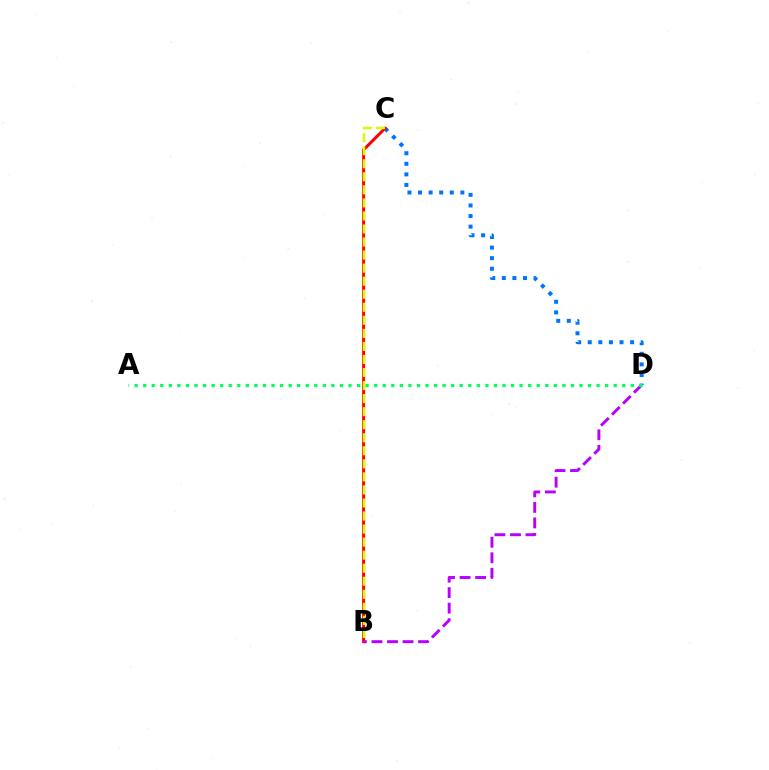{('C', 'D'): [{'color': '#0074ff', 'line_style': 'dotted', 'thickness': 2.88}], ('B', 'C'): [{'color': '#ff0000', 'line_style': 'solid', 'thickness': 2.15}, {'color': '#d1ff00', 'line_style': 'dashed', 'thickness': 1.77}], ('B', 'D'): [{'color': '#b900ff', 'line_style': 'dashed', 'thickness': 2.11}], ('A', 'D'): [{'color': '#00ff5c', 'line_style': 'dotted', 'thickness': 2.32}]}